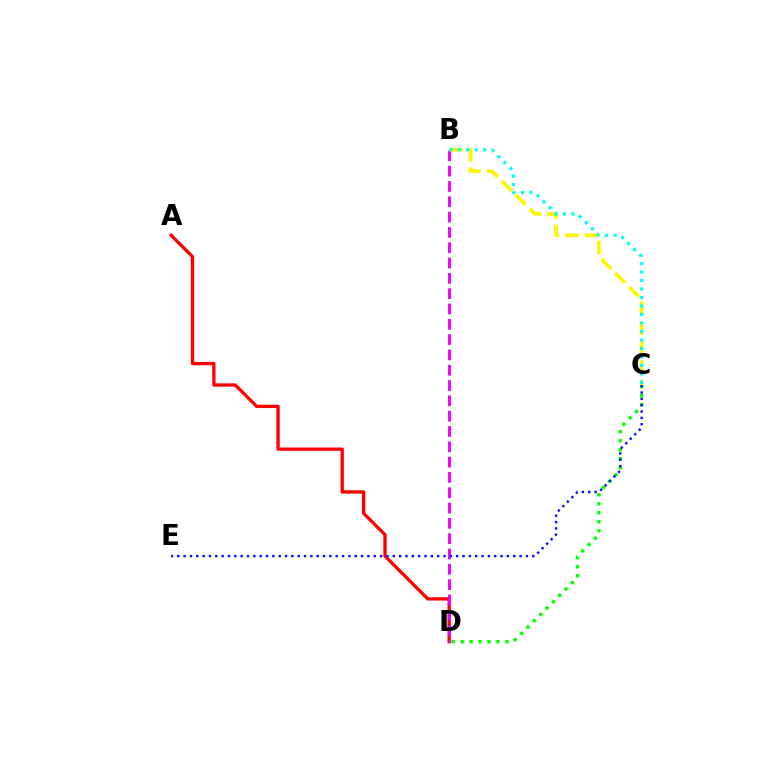{('A', 'D'): [{'color': '#ff0000', 'line_style': 'solid', 'thickness': 2.38}], ('B', 'D'): [{'color': '#ee00ff', 'line_style': 'dashed', 'thickness': 2.08}], ('B', 'C'): [{'color': '#fcf500', 'line_style': 'dashed', 'thickness': 2.66}, {'color': '#00fff6', 'line_style': 'dotted', 'thickness': 2.31}], ('C', 'D'): [{'color': '#08ff00', 'line_style': 'dotted', 'thickness': 2.44}], ('C', 'E'): [{'color': '#0010ff', 'line_style': 'dotted', 'thickness': 1.72}]}